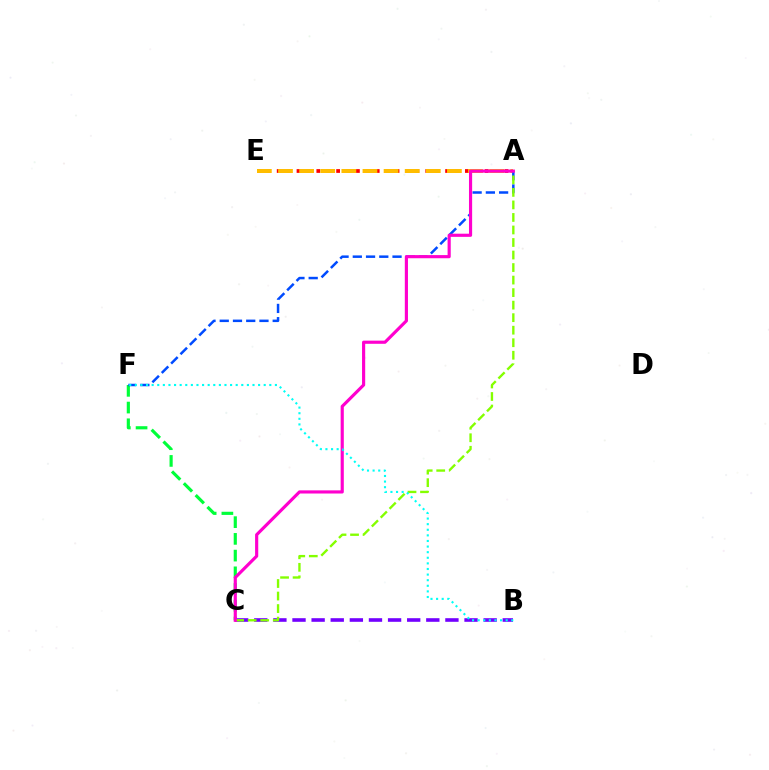{('A', 'E'): [{'color': '#ff0000', 'line_style': 'dotted', 'thickness': 2.69}, {'color': '#ffbd00', 'line_style': 'dashed', 'thickness': 2.87}], ('C', 'F'): [{'color': '#00ff39', 'line_style': 'dashed', 'thickness': 2.27}], ('B', 'C'): [{'color': '#7200ff', 'line_style': 'dashed', 'thickness': 2.6}], ('A', 'F'): [{'color': '#004bff', 'line_style': 'dashed', 'thickness': 1.8}], ('A', 'C'): [{'color': '#84ff00', 'line_style': 'dashed', 'thickness': 1.7}, {'color': '#ff00cf', 'line_style': 'solid', 'thickness': 2.27}], ('B', 'F'): [{'color': '#00fff6', 'line_style': 'dotted', 'thickness': 1.52}]}